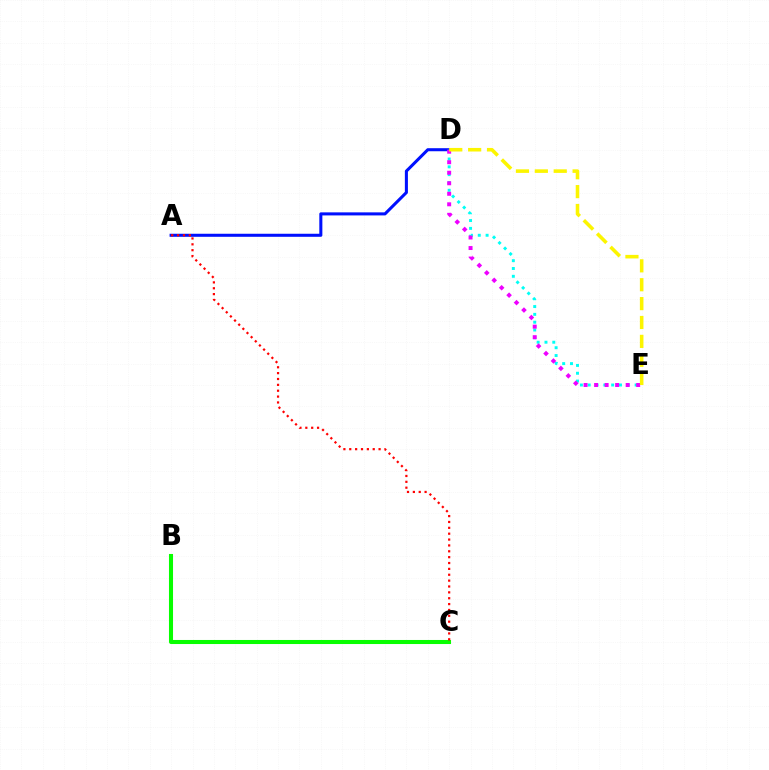{('A', 'D'): [{'color': '#0010ff', 'line_style': 'solid', 'thickness': 2.2}], ('B', 'C'): [{'color': '#08ff00', 'line_style': 'solid', 'thickness': 2.93}], ('A', 'C'): [{'color': '#ff0000', 'line_style': 'dotted', 'thickness': 1.59}], ('D', 'E'): [{'color': '#00fff6', 'line_style': 'dotted', 'thickness': 2.12}, {'color': '#ee00ff', 'line_style': 'dotted', 'thickness': 2.86}, {'color': '#fcf500', 'line_style': 'dashed', 'thickness': 2.57}]}